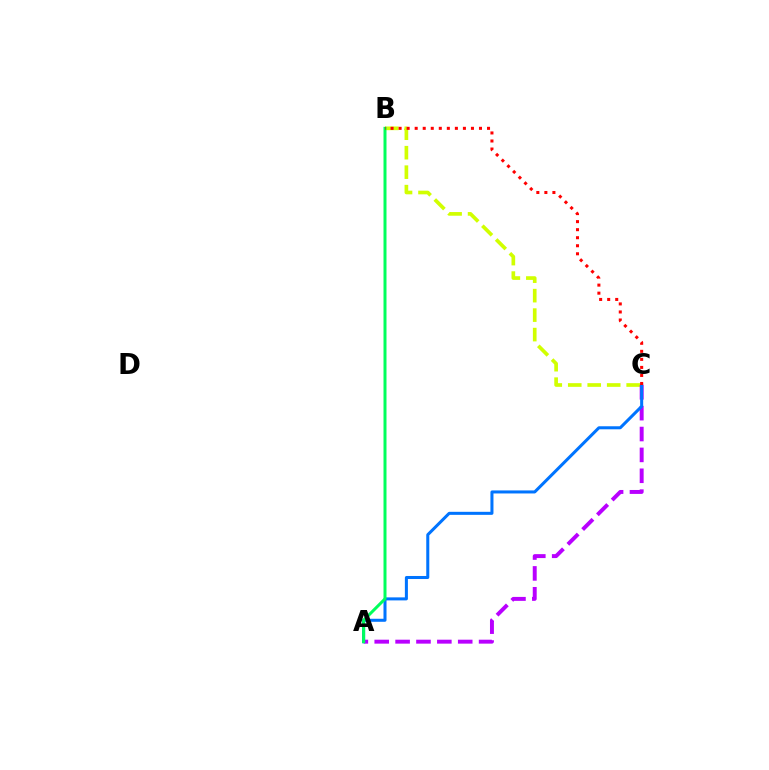{('B', 'C'): [{'color': '#d1ff00', 'line_style': 'dashed', 'thickness': 2.65}, {'color': '#ff0000', 'line_style': 'dotted', 'thickness': 2.18}], ('A', 'C'): [{'color': '#b900ff', 'line_style': 'dashed', 'thickness': 2.84}, {'color': '#0074ff', 'line_style': 'solid', 'thickness': 2.18}], ('A', 'B'): [{'color': '#00ff5c', 'line_style': 'solid', 'thickness': 2.15}]}